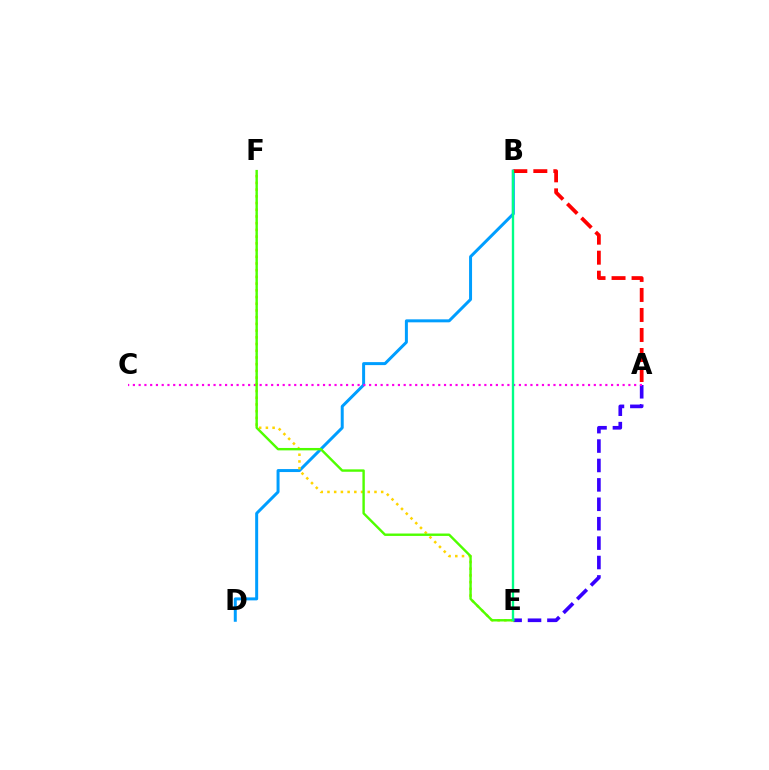{('B', 'D'): [{'color': '#009eff', 'line_style': 'solid', 'thickness': 2.15}], ('A', 'B'): [{'color': '#ff0000', 'line_style': 'dashed', 'thickness': 2.72}], ('A', 'E'): [{'color': '#3700ff', 'line_style': 'dashed', 'thickness': 2.64}], ('A', 'C'): [{'color': '#ff00ed', 'line_style': 'dotted', 'thickness': 1.57}], ('E', 'F'): [{'color': '#ffd500', 'line_style': 'dotted', 'thickness': 1.82}, {'color': '#4fff00', 'line_style': 'solid', 'thickness': 1.74}], ('B', 'E'): [{'color': '#00ff86', 'line_style': 'solid', 'thickness': 1.7}]}